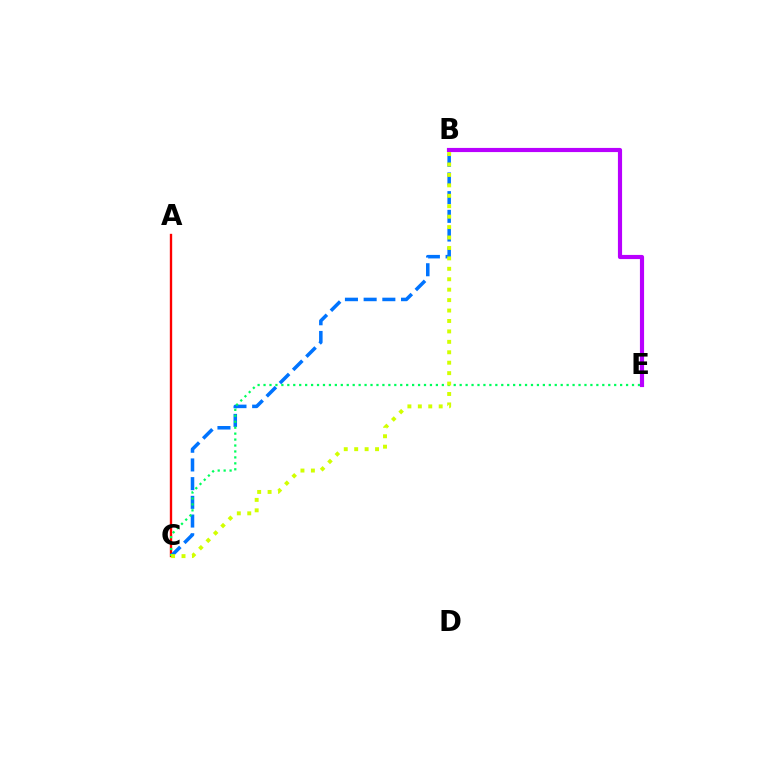{('A', 'C'): [{'color': '#ff0000', 'line_style': 'solid', 'thickness': 1.69}], ('B', 'C'): [{'color': '#0074ff', 'line_style': 'dashed', 'thickness': 2.54}, {'color': '#d1ff00', 'line_style': 'dotted', 'thickness': 2.83}], ('C', 'E'): [{'color': '#00ff5c', 'line_style': 'dotted', 'thickness': 1.61}], ('B', 'E'): [{'color': '#b900ff', 'line_style': 'solid', 'thickness': 2.99}]}